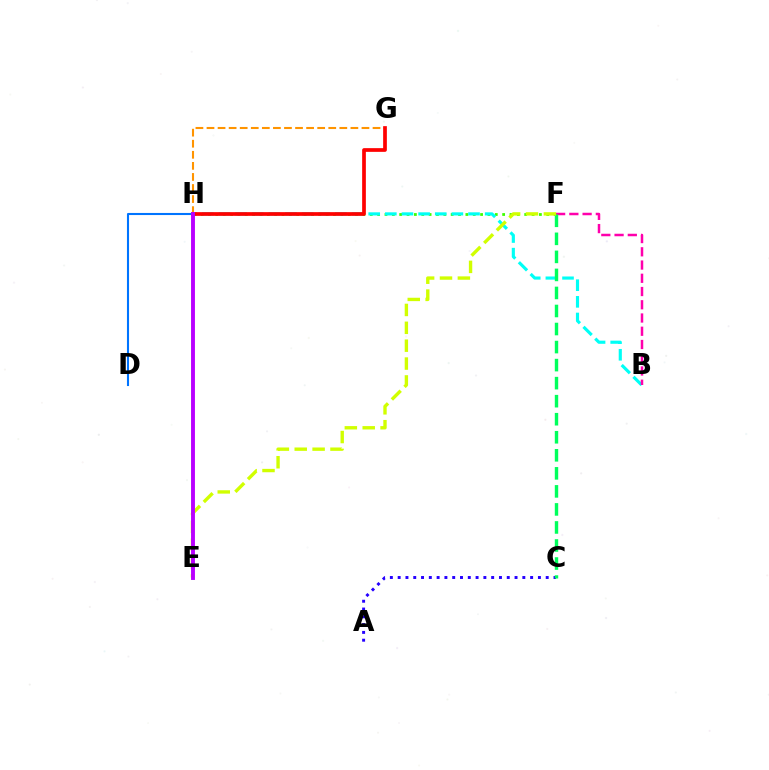{('D', 'H'): [{'color': '#0074ff', 'line_style': 'solid', 'thickness': 1.51}], ('F', 'H'): [{'color': '#3dff00', 'line_style': 'dotted', 'thickness': 2.0}], ('B', 'H'): [{'color': '#00fff6', 'line_style': 'dashed', 'thickness': 2.26}], ('A', 'C'): [{'color': '#2500ff', 'line_style': 'dotted', 'thickness': 2.12}], ('B', 'F'): [{'color': '#ff00ac', 'line_style': 'dashed', 'thickness': 1.8}], ('C', 'F'): [{'color': '#00ff5c', 'line_style': 'dashed', 'thickness': 2.45}], ('G', 'H'): [{'color': '#ff9400', 'line_style': 'dashed', 'thickness': 1.5}, {'color': '#ff0000', 'line_style': 'solid', 'thickness': 2.67}], ('E', 'F'): [{'color': '#d1ff00', 'line_style': 'dashed', 'thickness': 2.43}], ('E', 'H'): [{'color': '#b900ff', 'line_style': 'solid', 'thickness': 2.8}]}